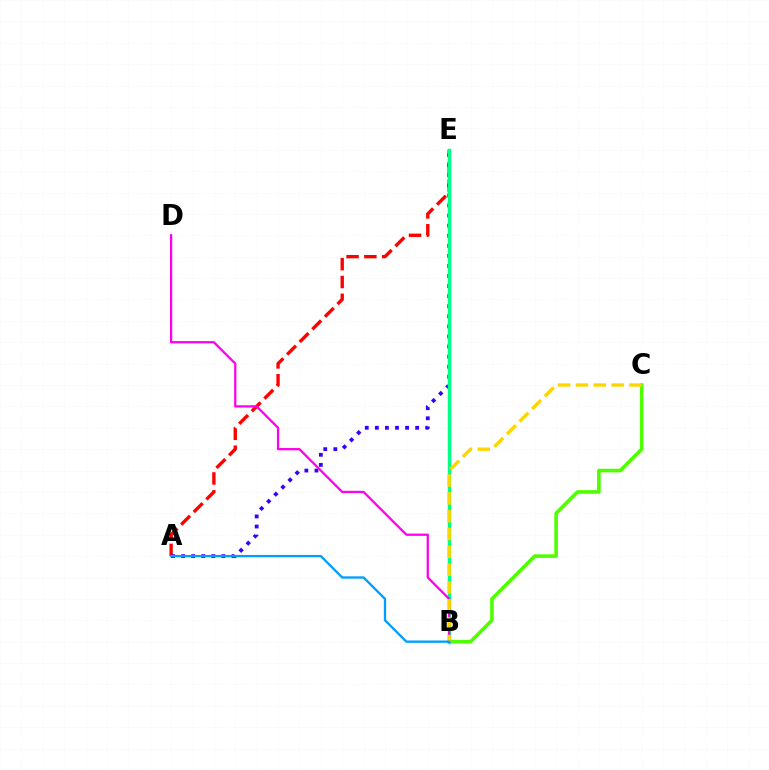{('A', 'E'): [{'color': '#ff0000', 'line_style': 'dashed', 'thickness': 2.42}, {'color': '#3700ff', 'line_style': 'dotted', 'thickness': 2.74}], ('B', 'C'): [{'color': '#4fff00', 'line_style': 'solid', 'thickness': 2.61}, {'color': '#ffd500', 'line_style': 'dashed', 'thickness': 2.42}], ('B', 'E'): [{'color': '#00ff86', 'line_style': 'solid', 'thickness': 2.51}], ('B', 'D'): [{'color': '#ff00ed', 'line_style': 'solid', 'thickness': 1.64}], ('A', 'B'): [{'color': '#009eff', 'line_style': 'solid', 'thickness': 1.68}]}